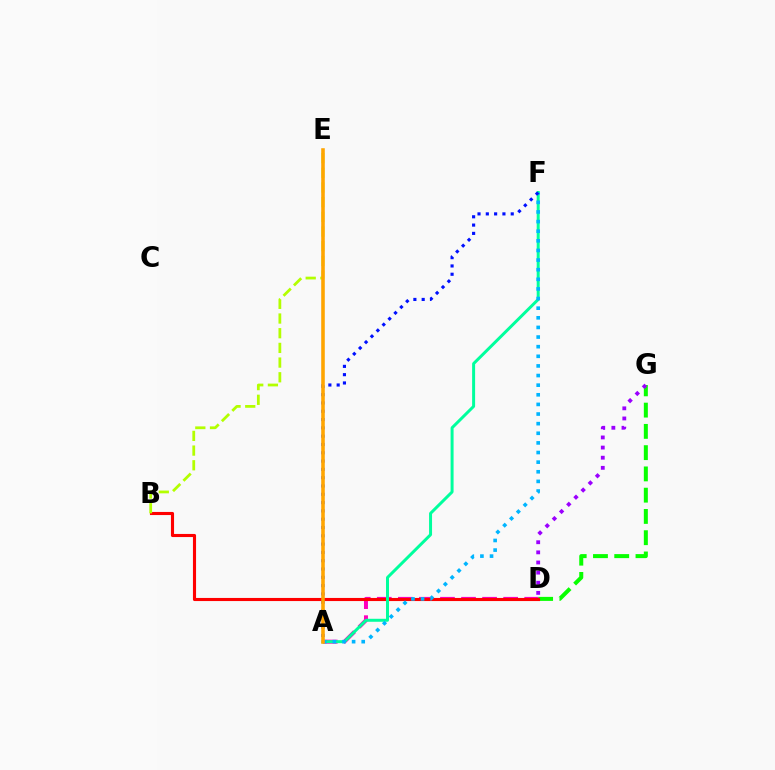{('D', 'G'): [{'color': '#08ff00', 'line_style': 'dashed', 'thickness': 2.89}, {'color': '#9b00ff', 'line_style': 'dotted', 'thickness': 2.75}], ('A', 'D'): [{'color': '#ff00bd', 'line_style': 'dashed', 'thickness': 2.86}], ('B', 'D'): [{'color': '#ff0000', 'line_style': 'solid', 'thickness': 2.24}], ('A', 'F'): [{'color': '#00ff9d', 'line_style': 'solid', 'thickness': 2.15}, {'color': '#00b5ff', 'line_style': 'dotted', 'thickness': 2.61}, {'color': '#0010ff', 'line_style': 'dotted', 'thickness': 2.26}], ('B', 'E'): [{'color': '#b3ff00', 'line_style': 'dashed', 'thickness': 2.0}], ('A', 'E'): [{'color': '#ffa500', 'line_style': 'solid', 'thickness': 2.57}]}